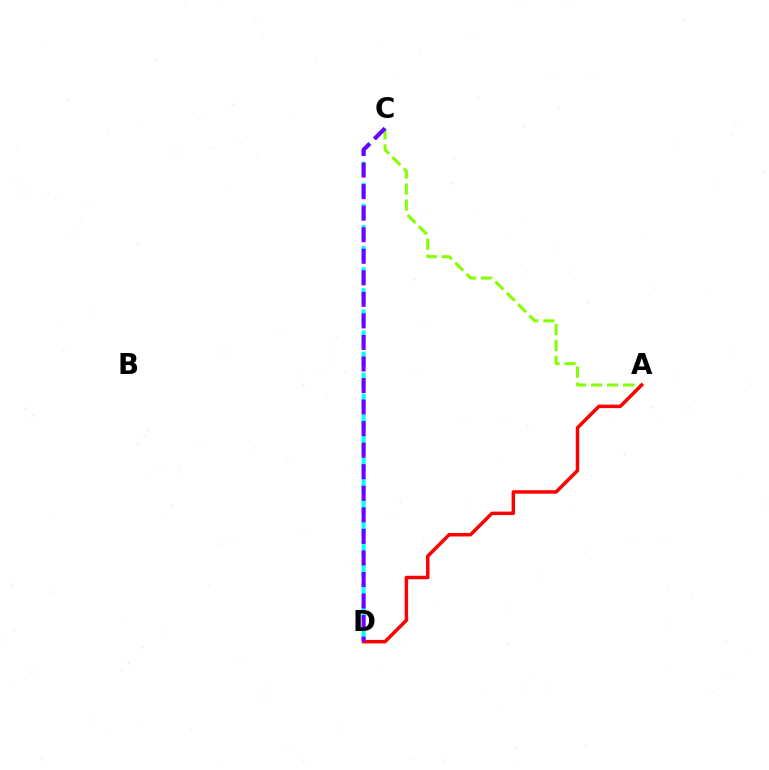{('A', 'C'): [{'color': '#84ff00', 'line_style': 'dashed', 'thickness': 2.17}], ('C', 'D'): [{'color': '#00fff6', 'line_style': 'dashed', 'thickness': 2.87}, {'color': '#7200ff', 'line_style': 'dashed', 'thickness': 2.93}], ('A', 'D'): [{'color': '#ff0000', 'line_style': 'solid', 'thickness': 2.51}]}